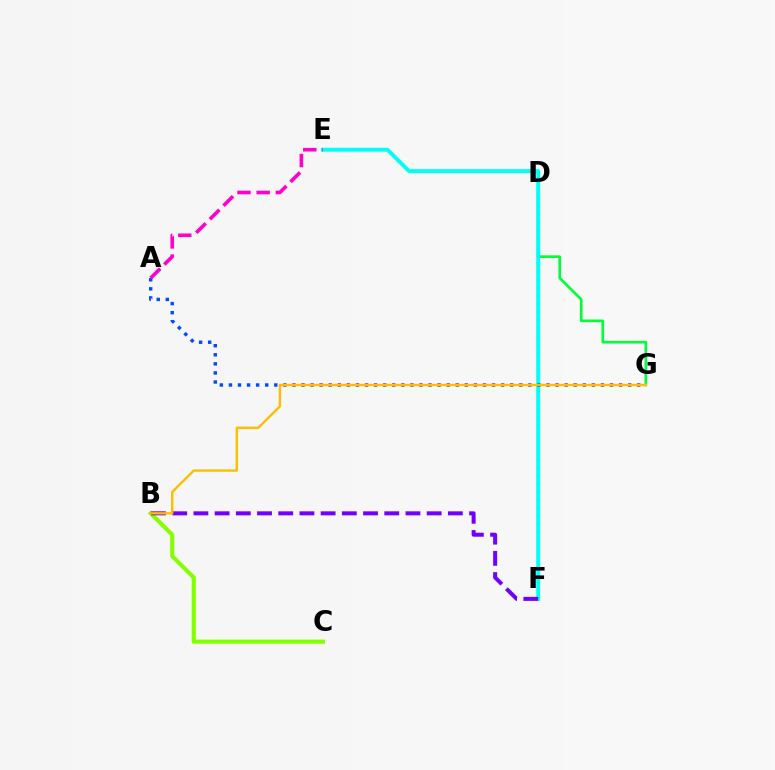{('D', 'F'): [{'color': '#ff0000', 'line_style': 'dotted', 'thickness': 2.22}], ('D', 'G'): [{'color': '#00ff39', 'line_style': 'solid', 'thickness': 1.92}], ('E', 'F'): [{'color': '#00fff6', 'line_style': 'solid', 'thickness': 2.83}], ('B', 'C'): [{'color': '#84ff00', 'line_style': 'solid', 'thickness': 2.95}], ('A', 'G'): [{'color': '#004bff', 'line_style': 'dotted', 'thickness': 2.47}], ('A', 'E'): [{'color': '#ff00cf', 'line_style': 'dashed', 'thickness': 2.61}], ('B', 'F'): [{'color': '#7200ff', 'line_style': 'dashed', 'thickness': 2.88}], ('B', 'G'): [{'color': '#ffbd00', 'line_style': 'solid', 'thickness': 1.71}]}